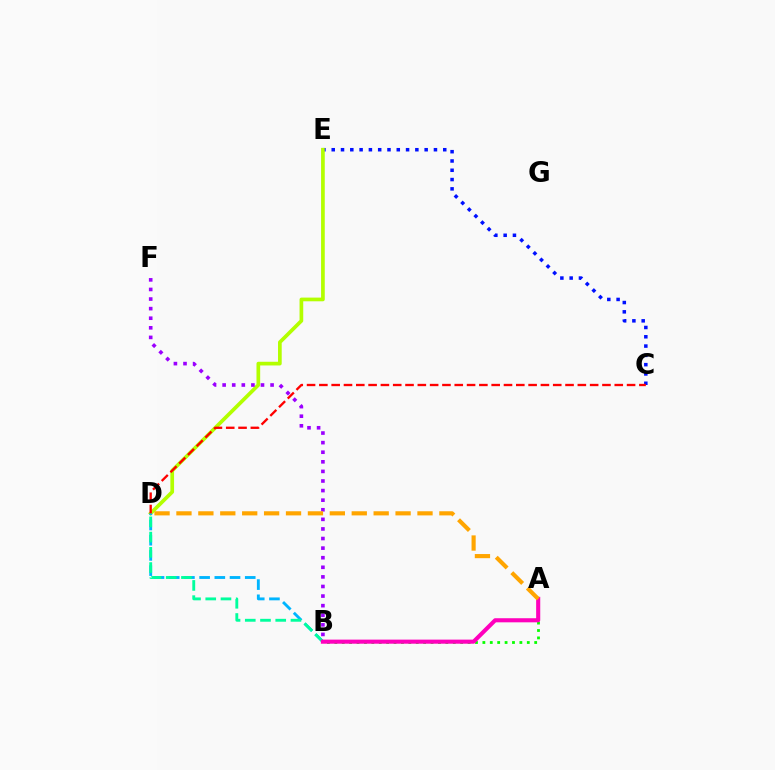{('C', 'E'): [{'color': '#0010ff', 'line_style': 'dotted', 'thickness': 2.53}], ('A', 'B'): [{'color': '#08ff00', 'line_style': 'dotted', 'thickness': 2.01}, {'color': '#ff00bd', 'line_style': 'solid', 'thickness': 2.95}], ('D', 'E'): [{'color': '#b3ff00', 'line_style': 'solid', 'thickness': 2.66}], ('B', 'D'): [{'color': '#00b5ff', 'line_style': 'dashed', 'thickness': 2.07}, {'color': '#00ff9d', 'line_style': 'dashed', 'thickness': 2.07}], ('C', 'D'): [{'color': '#ff0000', 'line_style': 'dashed', 'thickness': 1.67}], ('B', 'F'): [{'color': '#9b00ff', 'line_style': 'dotted', 'thickness': 2.61}], ('A', 'D'): [{'color': '#ffa500', 'line_style': 'dashed', 'thickness': 2.98}]}